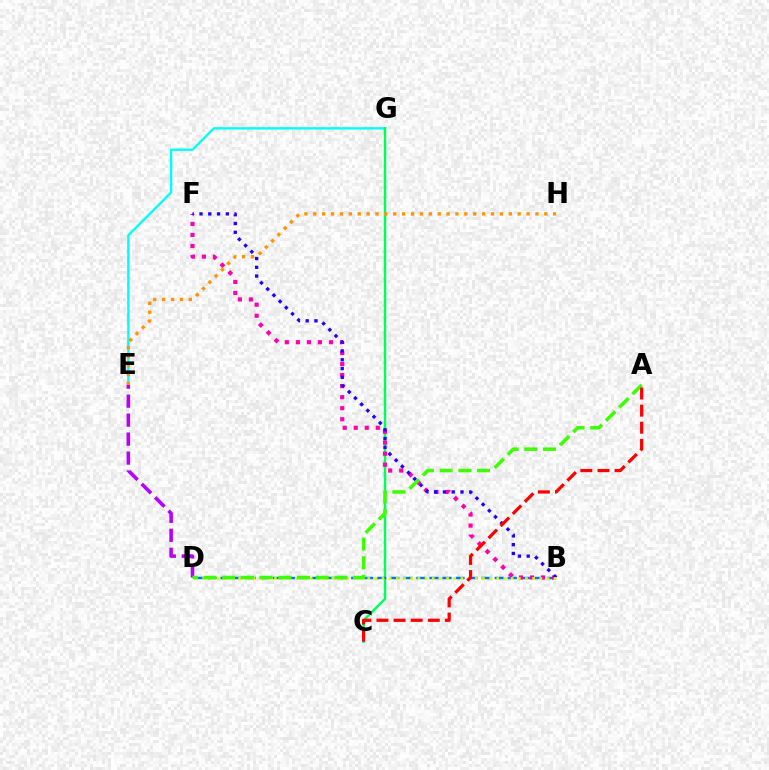{('E', 'G'): [{'color': '#00fff6', 'line_style': 'solid', 'thickness': 1.7}], ('C', 'G'): [{'color': '#00ff5c', 'line_style': 'solid', 'thickness': 1.78}], ('B', 'D'): [{'color': '#0074ff', 'line_style': 'dashed', 'thickness': 1.77}, {'color': '#d1ff00', 'line_style': 'dotted', 'thickness': 1.95}], ('B', 'F'): [{'color': '#ff00ac', 'line_style': 'dotted', 'thickness': 3.0}, {'color': '#2500ff', 'line_style': 'dotted', 'thickness': 2.38}], ('D', 'E'): [{'color': '#b900ff', 'line_style': 'dashed', 'thickness': 2.58}], ('A', 'D'): [{'color': '#3dff00', 'line_style': 'dashed', 'thickness': 2.54}], ('A', 'C'): [{'color': '#ff0000', 'line_style': 'dashed', 'thickness': 2.33}], ('E', 'H'): [{'color': '#ff9400', 'line_style': 'dotted', 'thickness': 2.41}]}